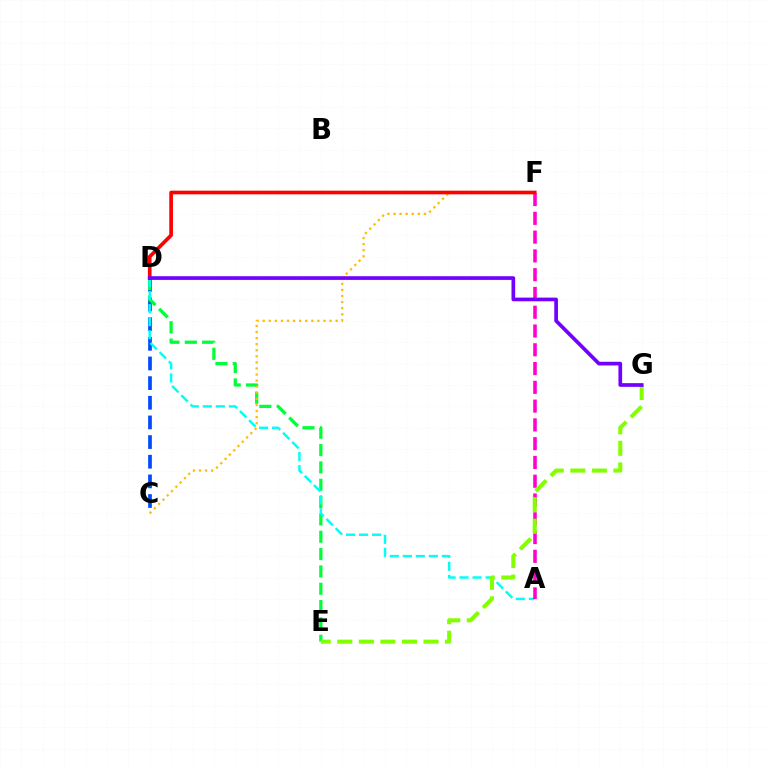{('C', 'D'): [{'color': '#004bff', 'line_style': 'dashed', 'thickness': 2.67}], ('D', 'E'): [{'color': '#00ff39', 'line_style': 'dashed', 'thickness': 2.35}], ('A', 'D'): [{'color': '#00fff6', 'line_style': 'dashed', 'thickness': 1.77}], ('A', 'F'): [{'color': '#ff00cf', 'line_style': 'dashed', 'thickness': 2.55}], ('C', 'F'): [{'color': '#ffbd00', 'line_style': 'dotted', 'thickness': 1.65}], ('D', 'F'): [{'color': '#ff0000', 'line_style': 'solid', 'thickness': 2.65}], ('E', 'G'): [{'color': '#84ff00', 'line_style': 'dashed', 'thickness': 2.93}], ('D', 'G'): [{'color': '#7200ff', 'line_style': 'solid', 'thickness': 2.66}]}